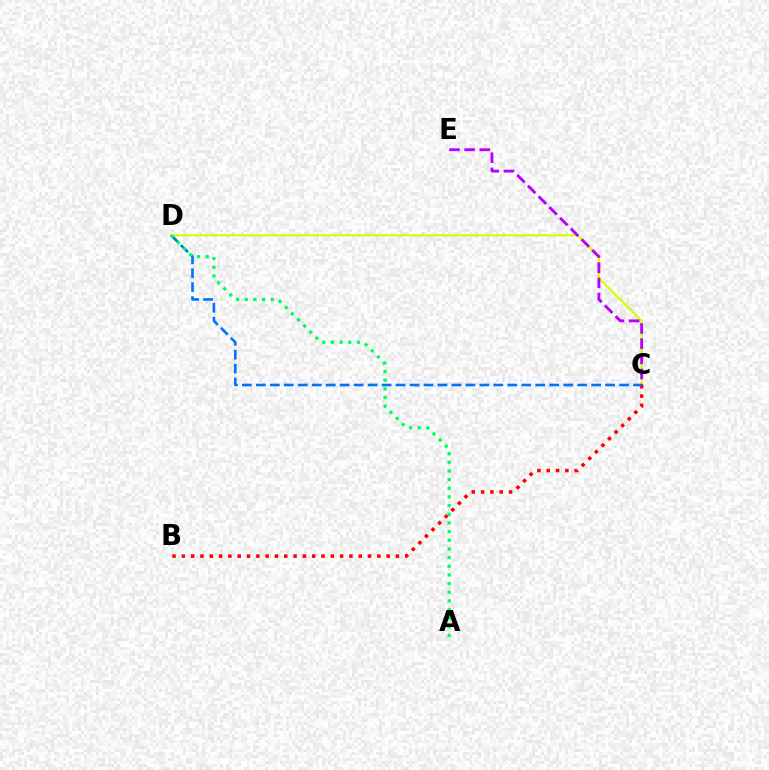{('C', 'D'): [{'color': '#d1ff00', 'line_style': 'solid', 'thickness': 1.56}, {'color': '#0074ff', 'line_style': 'dashed', 'thickness': 1.9}], ('B', 'C'): [{'color': '#ff0000', 'line_style': 'dotted', 'thickness': 2.53}], ('C', 'E'): [{'color': '#b900ff', 'line_style': 'dashed', 'thickness': 2.06}], ('A', 'D'): [{'color': '#00ff5c', 'line_style': 'dotted', 'thickness': 2.35}]}